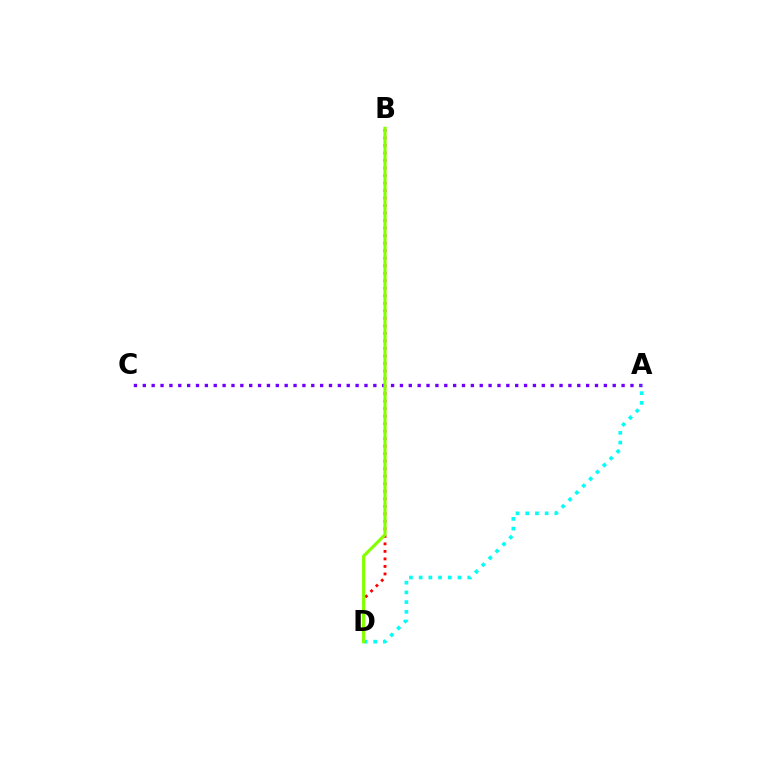{('B', 'D'): [{'color': '#ff0000', 'line_style': 'dotted', 'thickness': 2.04}, {'color': '#84ff00', 'line_style': 'solid', 'thickness': 2.26}], ('A', 'C'): [{'color': '#7200ff', 'line_style': 'dotted', 'thickness': 2.41}], ('A', 'D'): [{'color': '#00fff6', 'line_style': 'dotted', 'thickness': 2.64}]}